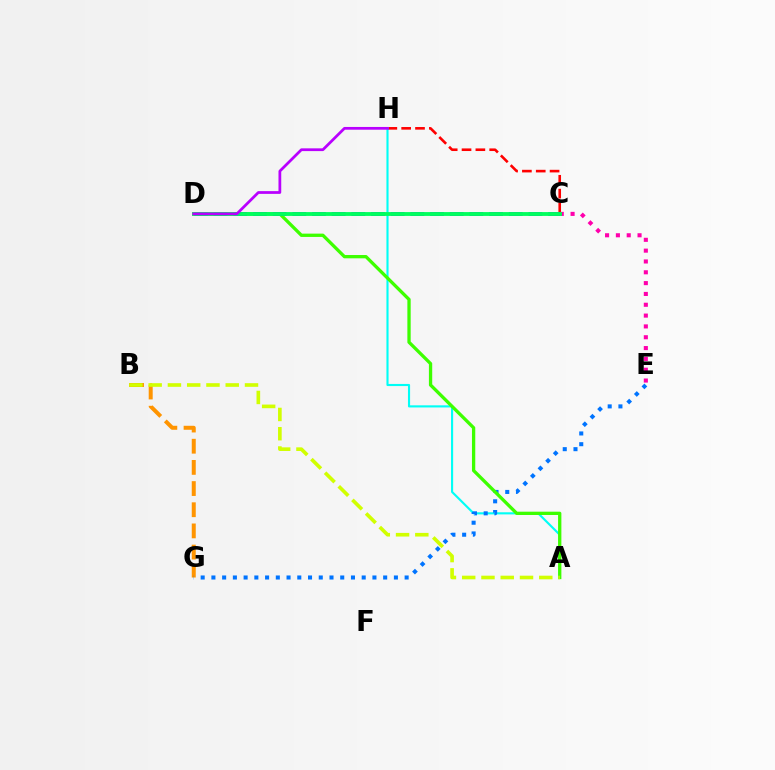{('B', 'G'): [{'color': '#ff9400', 'line_style': 'dashed', 'thickness': 2.88}], ('C', 'H'): [{'color': '#ff0000', 'line_style': 'dashed', 'thickness': 1.88}], ('A', 'H'): [{'color': '#00fff6', 'line_style': 'solid', 'thickness': 1.53}], ('E', 'G'): [{'color': '#0074ff', 'line_style': 'dotted', 'thickness': 2.92}], ('C', 'E'): [{'color': '#ff00ac', 'line_style': 'dotted', 'thickness': 2.94}], ('A', 'D'): [{'color': '#3dff00', 'line_style': 'solid', 'thickness': 2.38}], ('C', 'D'): [{'color': '#2500ff', 'line_style': 'dashed', 'thickness': 2.67}, {'color': '#00ff5c', 'line_style': 'solid', 'thickness': 2.76}], ('D', 'H'): [{'color': '#b900ff', 'line_style': 'solid', 'thickness': 1.98}], ('A', 'B'): [{'color': '#d1ff00', 'line_style': 'dashed', 'thickness': 2.62}]}